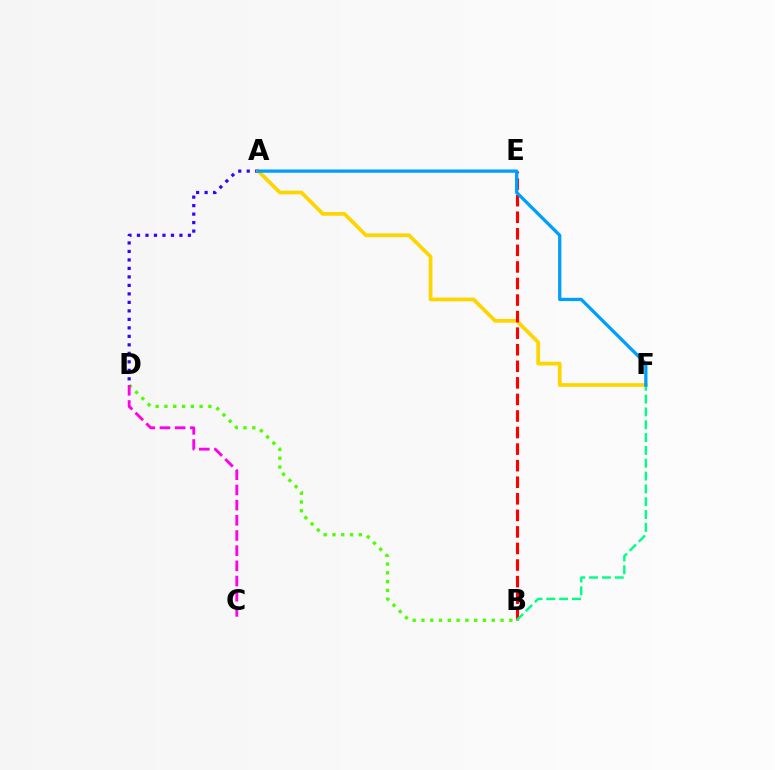{('B', 'D'): [{'color': '#4fff00', 'line_style': 'dotted', 'thickness': 2.39}], ('A', 'D'): [{'color': '#3700ff', 'line_style': 'dotted', 'thickness': 2.31}], ('A', 'F'): [{'color': '#ffd500', 'line_style': 'solid', 'thickness': 2.68}, {'color': '#009eff', 'line_style': 'solid', 'thickness': 2.35}], ('B', 'E'): [{'color': '#ff0000', 'line_style': 'dashed', 'thickness': 2.25}], ('B', 'F'): [{'color': '#00ff86', 'line_style': 'dashed', 'thickness': 1.74}], ('C', 'D'): [{'color': '#ff00ed', 'line_style': 'dashed', 'thickness': 2.06}]}